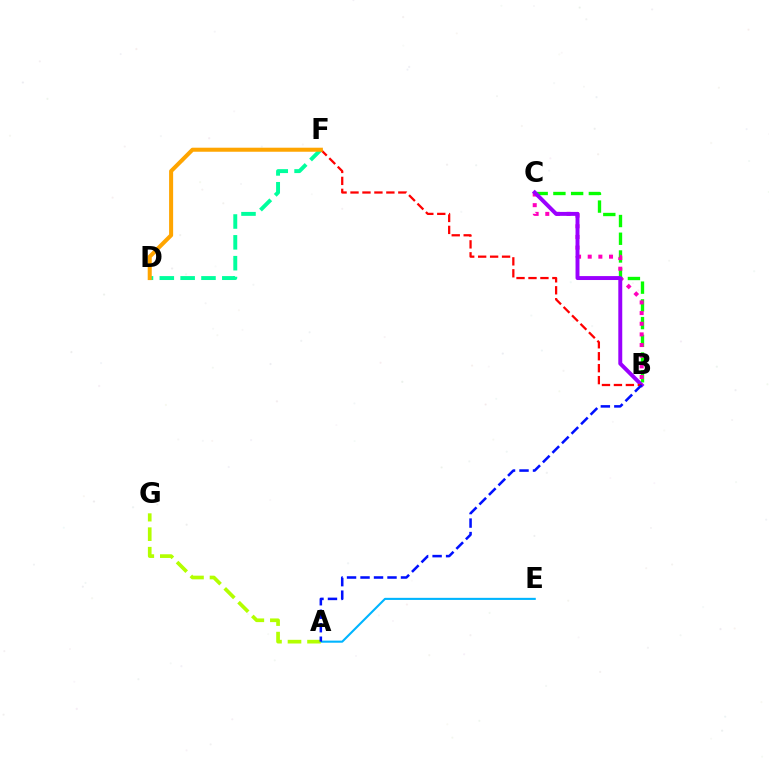{('B', 'C'): [{'color': '#08ff00', 'line_style': 'dashed', 'thickness': 2.41}, {'color': '#ff00bd', 'line_style': 'dotted', 'thickness': 2.89}, {'color': '#9b00ff', 'line_style': 'solid', 'thickness': 2.84}], ('A', 'E'): [{'color': '#00b5ff', 'line_style': 'solid', 'thickness': 1.51}], ('D', 'F'): [{'color': '#00ff9d', 'line_style': 'dashed', 'thickness': 2.83}, {'color': '#ffa500', 'line_style': 'solid', 'thickness': 2.91}], ('A', 'G'): [{'color': '#b3ff00', 'line_style': 'dashed', 'thickness': 2.65}], ('B', 'F'): [{'color': '#ff0000', 'line_style': 'dashed', 'thickness': 1.62}], ('A', 'B'): [{'color': '#0010ff', 'line_style': 'dashed', 'thickness': 1.83}]}